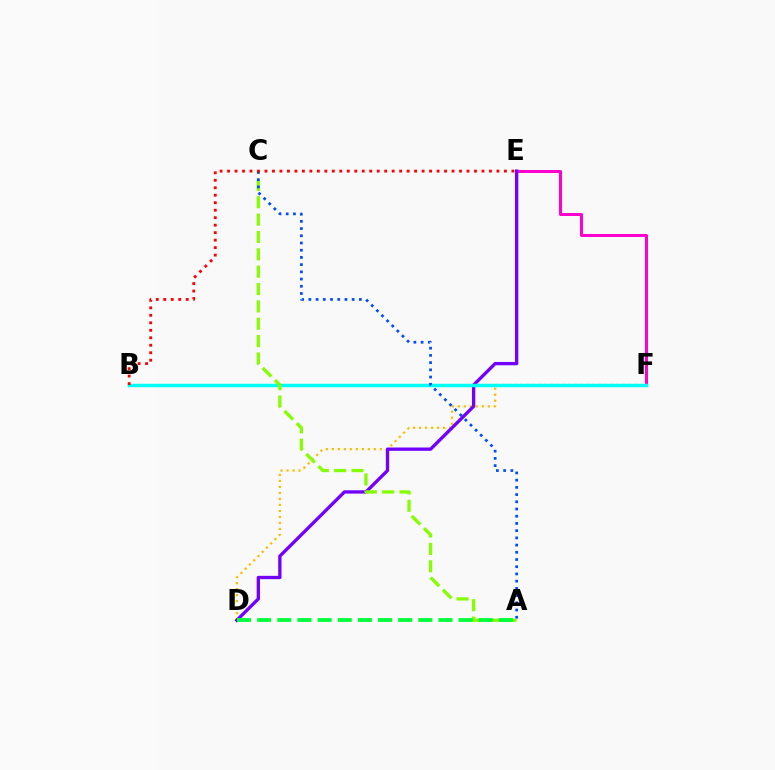{('E', 'F'): [{'color': '#ff00cf', 'line_style': 'solid', 'thickness': 2.17}], ('D', 'F'): [{'color': '#ffbd00', 'line_style': 'dotted', 'thickness': 1.63}], ('D', 'E'): [{'color': '#7200ff', 'line_style': 'solid', 'thickness': 2.39}], ('B', 'F'): [{'color': '#00fff6', 'line_style': 'solid', 'thickness': 2.49}], ('A', 'C'): [{'color': '#84ff00', 'line_style': 'dashed', 'thickness': 2.36}, {'color': '#004bff', 'line_style': 'dotted', 'thickness': 1.96}], ('A', 'D'): [{'color': '#00ff39', 'line_style': 'dashed', 'thickness': 2.74}], ('B', 'E'): [{'color': '#ff0000', 'line_style': 'dotted', 'thickness': 2.03}]}